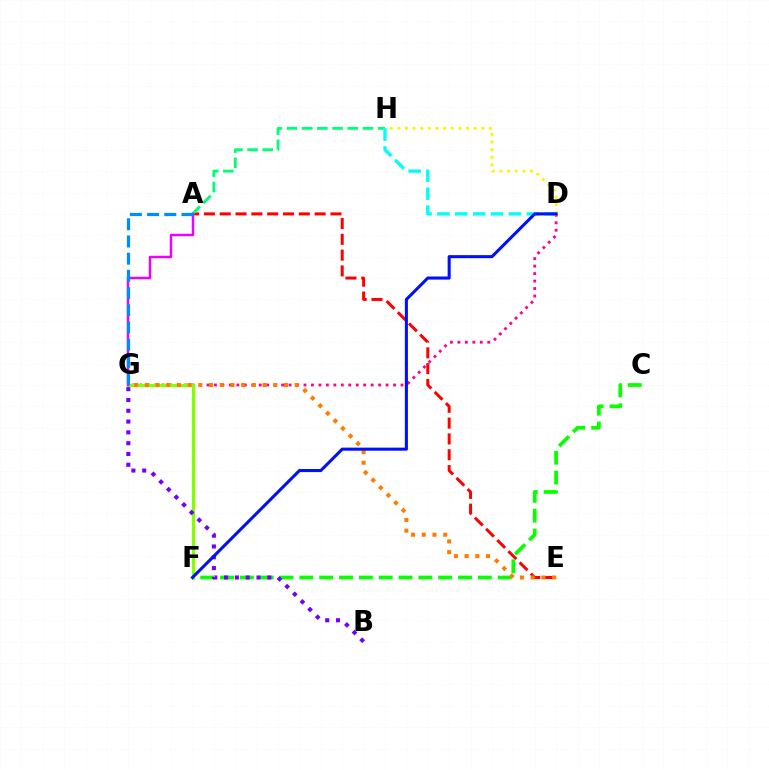{('A', 'E'): [{'color': '#ff0000', 'line_style': 'dashed', 'thickness': 2.15}], ('D', 'H'): [{'color': '#fcf500', 'line_style': 'dotted', 'thickness': 2.07}, {'color': '#00fff6', 'line_style': 'dashed', 'thickness': 2.43}], ('C', 'F'): [{'color': '#08ff00', 'line_style': 'dashed', 'thickness': 2.69}], ('D', 'G'): [{'color': '#ff0094', 'line_style': 'dotted', 'thickness': 2.03}], ('A', 'H'): [{'color': '#00ff74', 'line_style': 'dashed', 'thickness': 2.06}], ('F', 'G'): [{'color': '#84ff00', 'line_style': 'solid', 'thickness': 2.31}], ('E', 'G'): [{'color': '#ff7c00', 'line_style': 'dotted', 'thickness': 2.91}], ('B', 'G'): [{'color': '#7200ff', 'line_style': 'dotted', 'thickness': 2.94}], ('D', 'F'): [{'color': '#0010ff', 'line_style': 'solid', 'thickness': 2.21}], ('A', 'G'): [{'color': '#ee00ff', 'line_style': 'solid', 'thickness': 1.78}, {'color': '#008cff', 'line_style': 'dashed', 'thickness': 2.34}]}